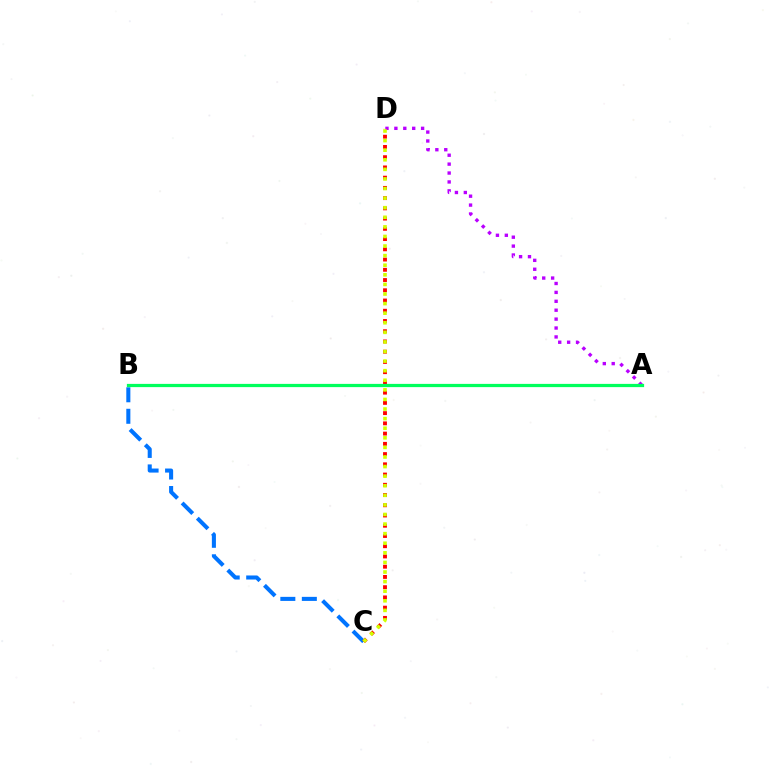{('B', 'C'): [{'color': '#0074ff', 'line_style': 'dashed', 'thickness': 2.92}], ('C', 'D'): [{'color': '#ff0000', 'line_style': 'dotted', 'thickness': 2.78}, {'color': '#d1ff00', 'line_style': 'dotted', 'thickness': 2.6}], ('A', 'D'): [{'color': '#b900ff', 'line_style': 'dotted', 'thickness': 2.42}], ('A', 'B'): [{'color': '#00ff5c', 'line_style': 'solid', 'thickness': 2.33}]}